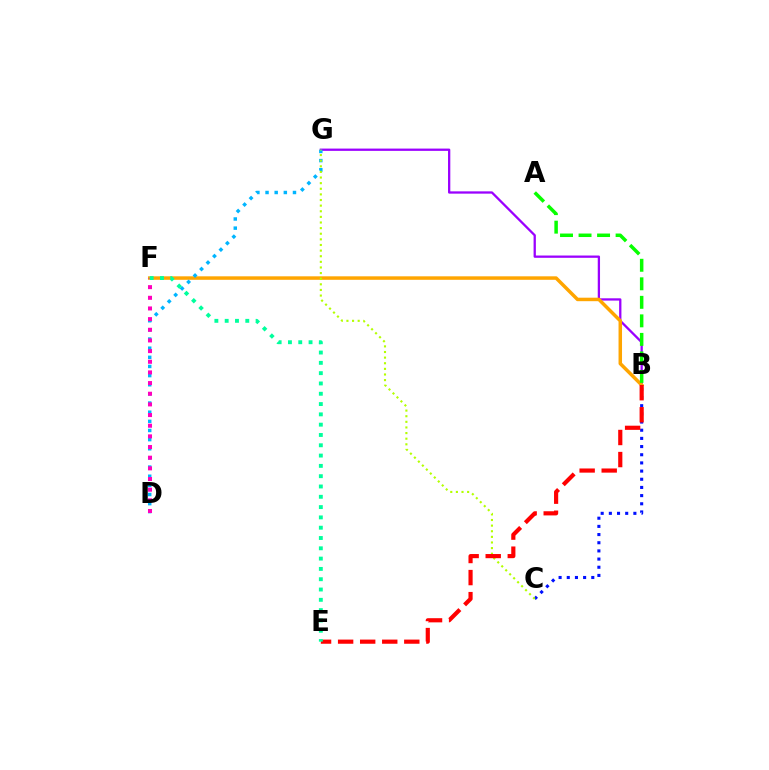{('B', 'C'): [{'color': '#0010ff', 'line_style': 'dotted', 'thickness': 2.22}], ('B', 'G'): [{'color': '#9b00ff', 'line_style': 'solid', 'thickness': 1.65}], ('B', 'F'): [{'color': '#ffa500', 'line_style': 'solid', 'thickness': 2.51}], ('D', 'G'): [{'color': '#00b5ff', 'line_style': 'dotted', 'thickness': 2.48}], ('A', 'B'): [{'color': '#08ff00', 'line_style': 'dashed', 'thickness': 2.52}], ('D', 'F'): [{'color': '#ff00bd', 'line_style': 'dotted', 'thickness': 2.9}], ('C', 'G'): [{'color': '#b3ff00', 'line_style': 'dotted', 'thickness': 1.53}], ('B', 'E'): [{'color': '#ff0000', 'line_style': 'dashed', 'thickness': 3.0}], ('E', 'F'): [{'color': '#00ff9d', 'line_style': 'dotted', 'thickness': 2.8}]}